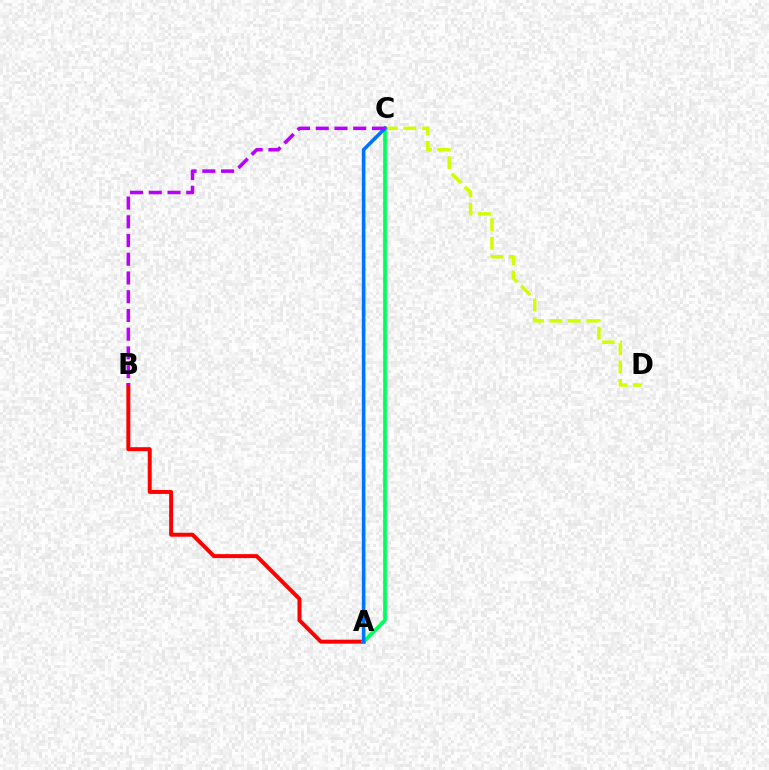{('A', 'B'): [{'color': '#ff0000', 'line_style': 'solid', 'thickness': 2.85}], ('C', 'D'): [{'color': '#d1ff00', 'line_style': 'dashed', 'thickness': 2.5}], ('A', 'C'): [{'color': '#00ff5c', 'line_style': 'solid', 'thickness': 2.67}, {'color': '#0074ff', 'line_style': 'solid', 'thickness': 2.59}], ('B', 'C'): [{'color': '#b900ff', 'line_style': 'dashed', 'thickness': 2.55}]}